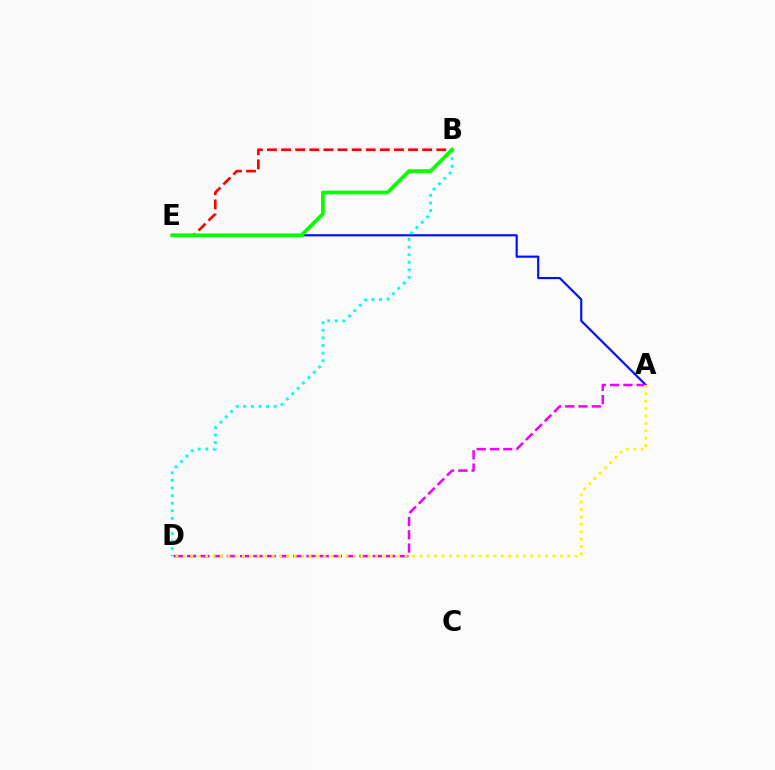{('B', 'E'): [{'color': '#ff0000', 'line_style': 'dashed', 'thickness': 1.92}, {'color': '#08ff00', 'line_style': 'solid', 'thickness': 2.67}], ('A', 'E'): [{'color': '#0010ff', 'line_style': 'solid', 'thickness': 1.56}], ('B', 'D'): [{'color': '#00fff6', 'line_style': 'dotted', 'thickness': 2.06}], ('A', 'D'): [{'color': '#ee00ff', 'line_style': 'dashed', 'thickness': 1.8}, {'color': '#fcf500', 'line_style': 'dotted', 'thickness': 2.01}]}